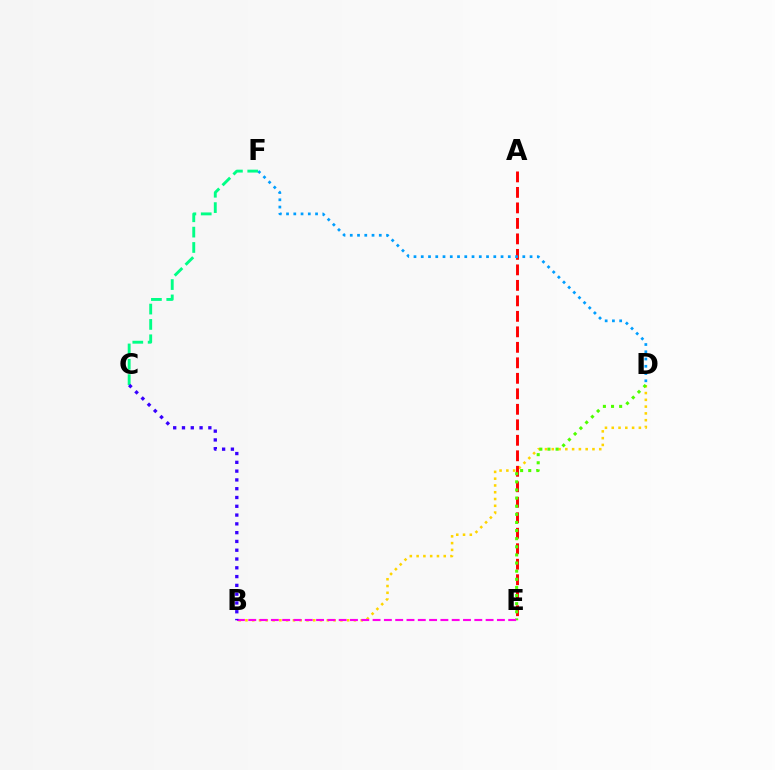{('B', 'D'): [{'color': '#ffd500', 'line_style': 'dotted', 'thickness': 1.84}], ('A', 'E'): [{'color': '#ff0000', 'line_style': 'dashed', 'thickness': 2.1}], ('D', 'E'): [{'color': '#4fff00', 'line_style': 'dotted', 'thickness': 2.21}], ('B', 'E'): [{'color': '#ff00ed', 'line_style': 'dashed', 'thickness': 1.54}], ('D', 'F'): [{'color': '#009eff', 'line_style': 'dotted', 'thickness': 1.97}], ('C', 'F'): [{'color': '#00ff86', 'line_style': 'dashed', 'thickness': 2.09}], ('B', 'C'): [{'color': '#3700ff', 'line_style': 'dotted', 'thickness': 2.39}]}